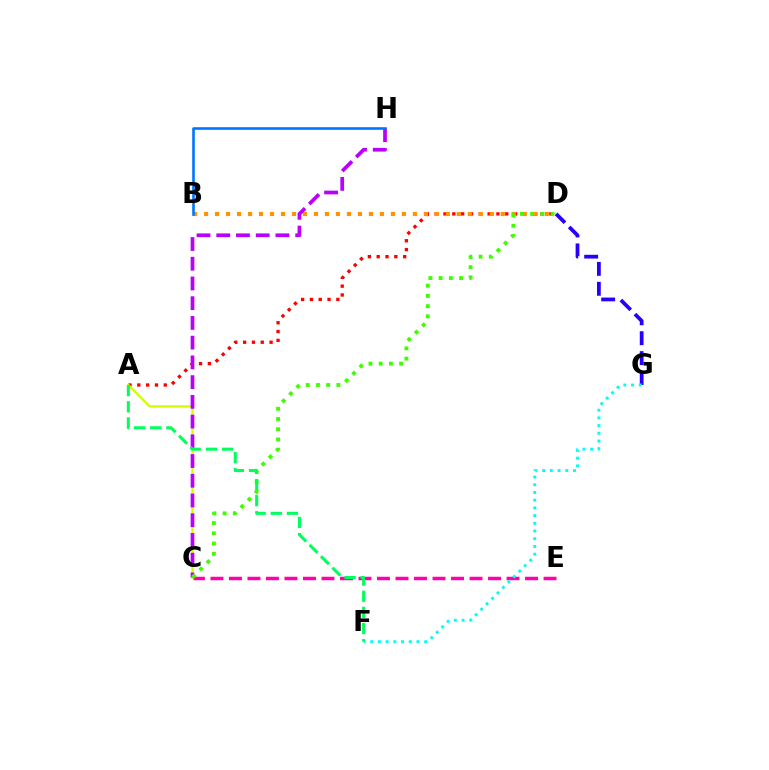{('A', 'D'): [{'color': '#ff0000', 'line_style': 'dotted', 'thickness': 2.4}], ('B', 'D'): [{'color': '#ff9400', 'line_style': 'dotted', 'thickness': 2.99}], ('A', 'C'): [{'color': '#d1ff00', 'line_style': 'solid', 'thickness': 1.64}], ('C', 'H'): [{'color': '#b900ff', 'line_style': 'dashed', 'thickness': 2.68}], ('D', 'G'): [{'color': '#2500ff', 'line_style': 'dashed', 'thickness': 2.71}], ('C', 'E'): [{'color': '#ff00ac', 'line_style': 'dashed', 'thickness': 2.51}], ('F', 'G'): [{'color': '#00fff6', 'line_style': 'dotted', 'thickness': 2.09}], ('B', 'H'): [{'color': '#0074ff', 'line_style': 'solid', 'thickness': 1.87}], ('C', 'D'): [{'color': '#3dff00', 'line_style': 'dotted', 'thickness': 2.78}], ('A', 'F'): [{'color': '#00ff5c', 'line_style': 'dashed', 'thickness': 2.19}]}